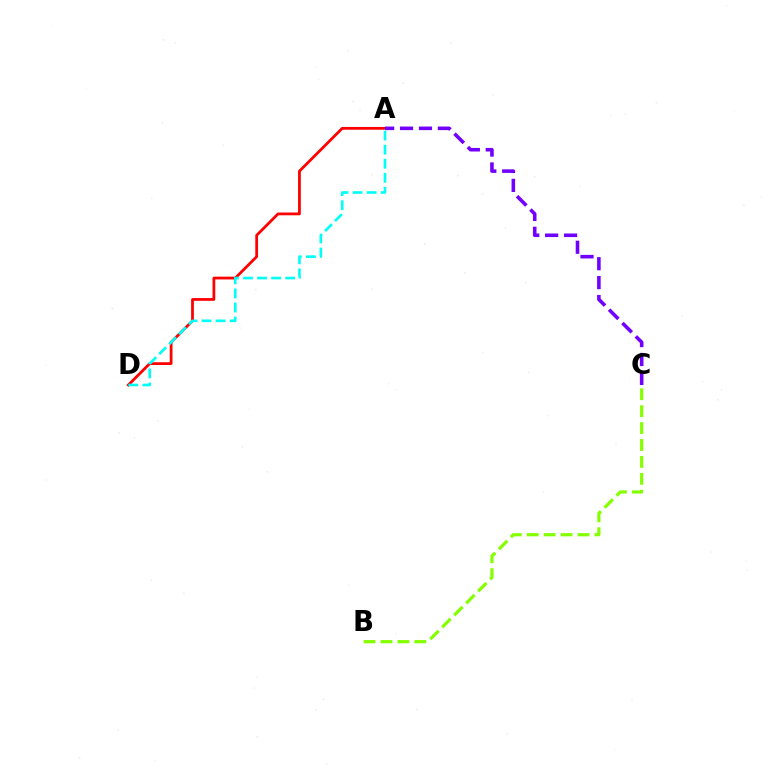{('A', 'D'): [{'color': '#ff0000', 'line_style': 'solid', 'thickness': 2.0}, {'color': '#00fff6', 'line_style': 'dashed', 'thickness': 1.91}], ('A', 'C'): [{'color': '#7200ff', 'line_style': 'dashed', 'thickness': 2.57}], ('B', 'C'): [{'color': '#84ff00', 'line_style': 'dashed', 'thickness': 2.3}]}